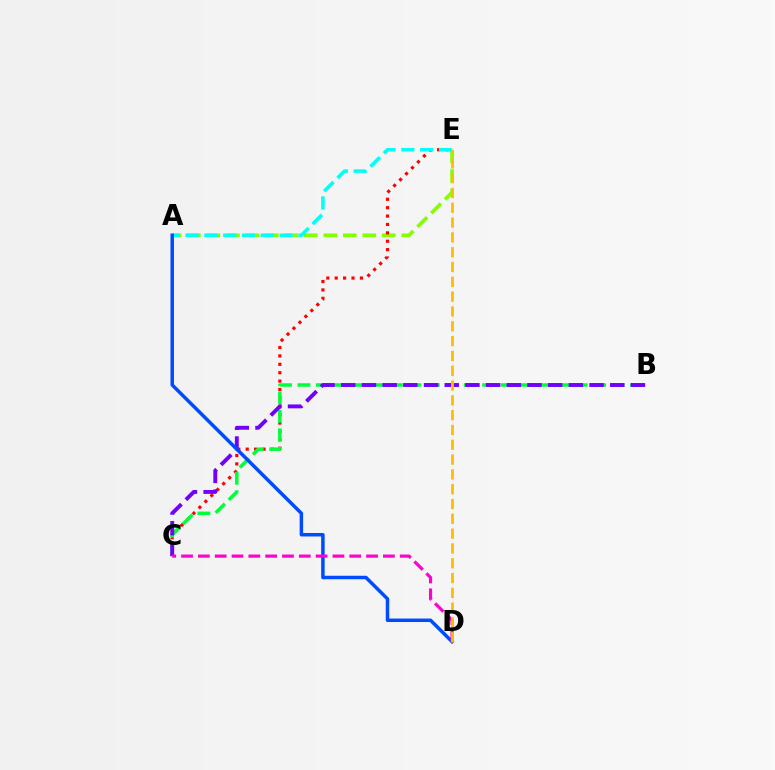{('A', 'E'): [{'color': '#84ff00', 'line_style': 'dashed', 'thickness': 2.65}, {'color': '#00fff6', 'line_style': 'dashed', 'thickness': 2.56}], ('C', 'E'): [{'color': '#ff0000', 'line_style': 'dotted', 'thickness': 2.28}], ('B', 'C'): [{'color': '#00ff39', 'line_style': 'dashed', 'thickness': 2.51}, {'color': '#7200ff', 'line_style': 'dashed', 'thickness': 2.81}], ('A', 'D'): [{'color': '#004bff', 'line_style': 'solid', 'thickness': 2.51}], ('C', 'D'): [{'color': '#ff00cf', 'line_style': 'dashed', 'thickness': 2.29}], ('D', 'E'): [{'color': '#ffbd00', 'line_style': 'dashed', 'thickness': 2.01}]}